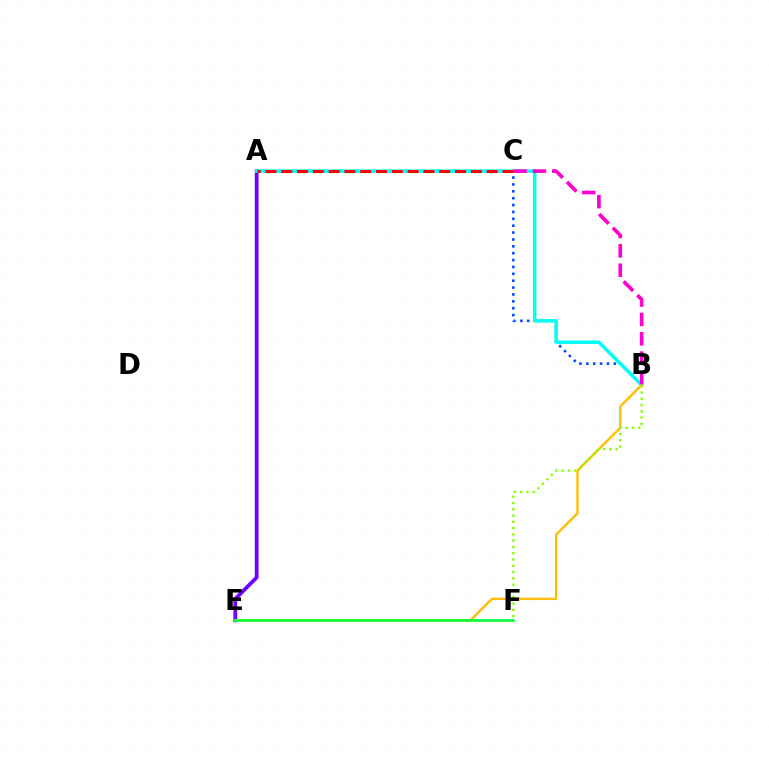{('B', 'C'): [{'color': '#004bff', 'line_style': 'dotted', 'thickness': 1.87}, {'color': '#ff00cf', 'line_style': 'dashed', 'thickness': 2.63}], ('A', 'E'): [{'color': '#7200ff', 'line_style': 'solid', 'thickness': 2.74}], ('A', 'B'): [{'color': '#00fff6', 'line_style': 'solid', 'thickness': 2.5}], ('B', 'E'): [{'color': '#ffbd00', 'line_style': 'solid', 'thickness': 1.72}], ('B', 'F'): [{'color': '#84ff00', 'line_style': 'dotted', 'thickness': 1.71}], ('E', 'F'): [{'color': '#00ff39', 'line_style': 'solid', 'thickness': 1.86}], ('A', 'C'): [{'color': '#ff0000', 'line_style': 'dashed', 'thickness': 2.15}]}